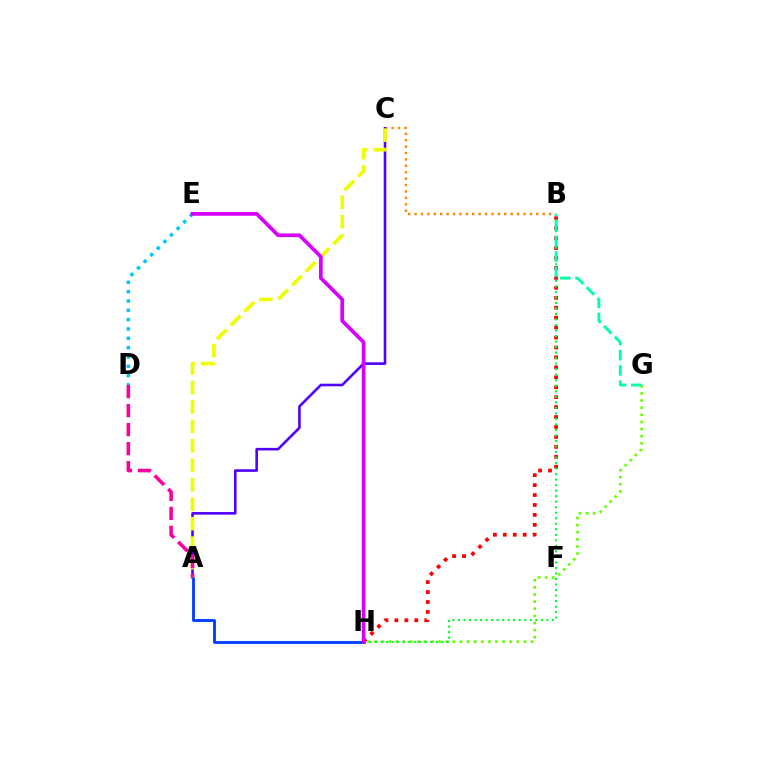{('B', 'C'): [{'color': '#ff8800', 'line_style': 'dotted', 'thickness': 1.74}], ('D', 'E'): [{'color': '#00c7ff', 'line_style': 'dotted', 'thickness': 2.53}], ('A', 'C'): [{'color': '#4f00ff', 'line_style': 'solid', 'thickness': 1.87}, {'color': '#eeff00', 'line_style': 'dashed', 'thickness': 2.64}], ('A', 'H'): [{'color': '#003fff', 'line_style': 'solid', 'thickness': 2.04}], ('B', 'H'): [{'color': '#ff0000', 'line_style': 'dotted', 'thickness': 2.7}, {'color': '#00ff27', 'line_style': 'dotted', 'thickness': 1.5}], ('G', 'H'): [{'color': '#66ff00', 'line_style': 'dotted', 'thickness': 1.93}], ('E', 'H'): [{'color': '#d600ff', 'line_style': 'solid', 'thickness': 2.67}], ('B', 'G'): [{'color': '#00ffaf', 'line_style': 'dashed', 'thickness': 2.08}], ('A', 'D'): [{'color': '#ff00a0', 'line_style': 'dashed', 'thickness': 2.58}]}